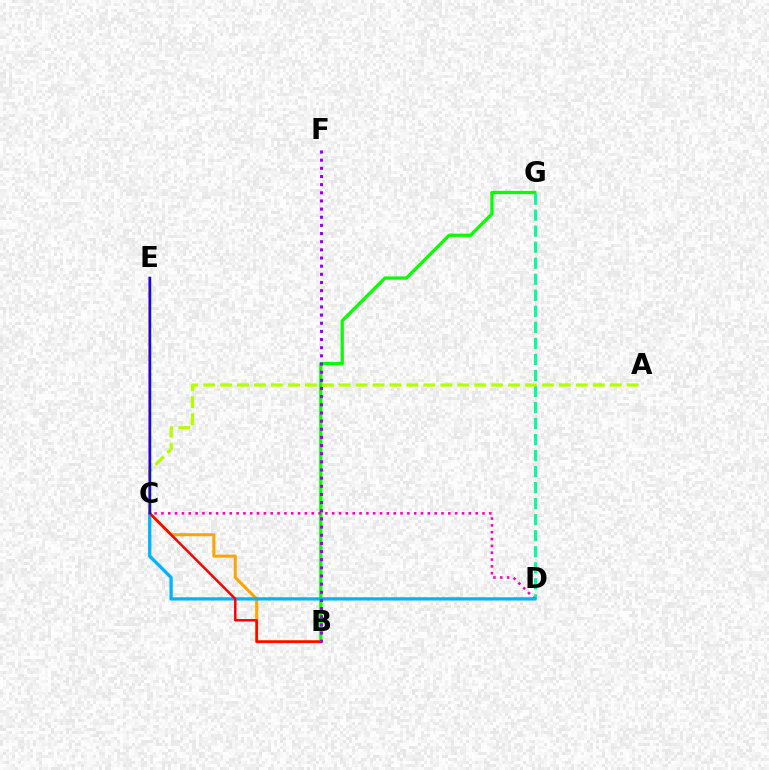{('B', 'G'): [{'color': '#08ff00', 'line_style': 'solid', 'thickness': 2.34}], ('D', 'G'): [{'color': '#00ff9d', 'line_style': 'dashed', 'thickness': 2.18}], ('B', 'C'): [{'color': '#ffa500', 'line_style': 'solid', 'thickness': 2.2}], ('A', 'C'): [{'color': '#b3ff00', 'line_style': 'dashed', 'thickness': 2.3}], ('C', 'D'): [{'color': '#ff00bd', 'line_style': 'dotted', 'thickness': 1.86}, {'color': '#00b5ff', 'line_style': 'solid', 'thickness': 2.37}], ('B', 'E'): [{'color': '#ff0000', 'line_style': 'solid', 'thickness': 1.78}], ('B', 'F'): [{'color': '#9b00ff', 'line_style': 'dotted', 'thickness': 2.22}], ('C', 'E'): [{'color': '#0010ff', 'line_style': 'solid', 'thickness': 1.75}]}